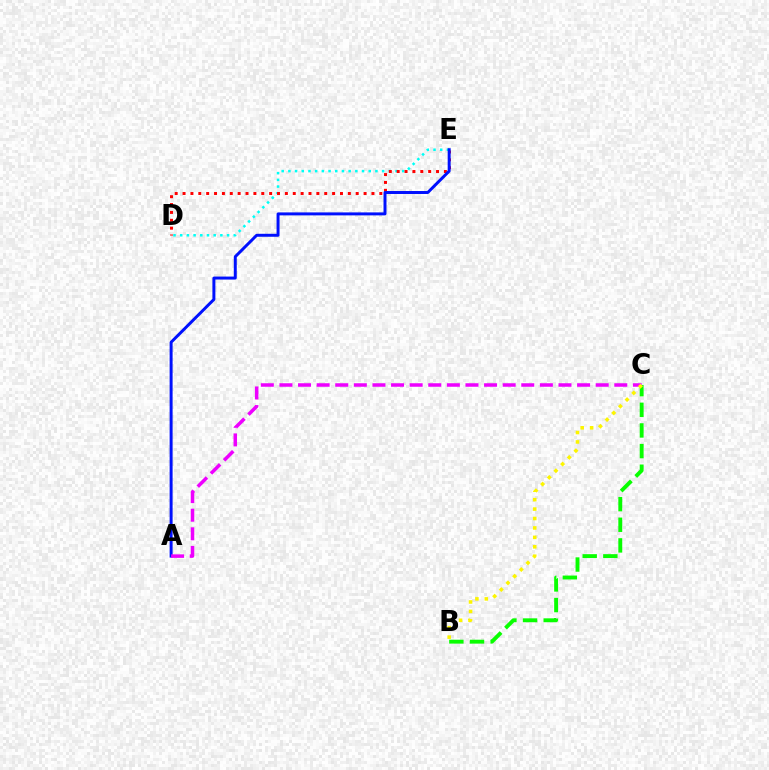{('D', 'E'): [{'color': '#00fff6', 'line_style': 'dotted', 'thickness': 1.82}, {'color': '#ff0000', 'line_style': 'dotted', 'thickness': 2.14}], ('A', 'E'): [{'color': '#0010ff', 'line_style': 'solid', 'thickness': 2.14}], ('A', 'C'): [{'color': '#ee00ff', 'line_style': 'dashed', 'thickness': 2.53}], ('B', 'C'): [{'color': '#08ff00', 'line_style': 'dashed', 'thickness': 2.8}, {'color': '#fcf500', 'line_style': 'dotted', 'thickness': 2.56}]}